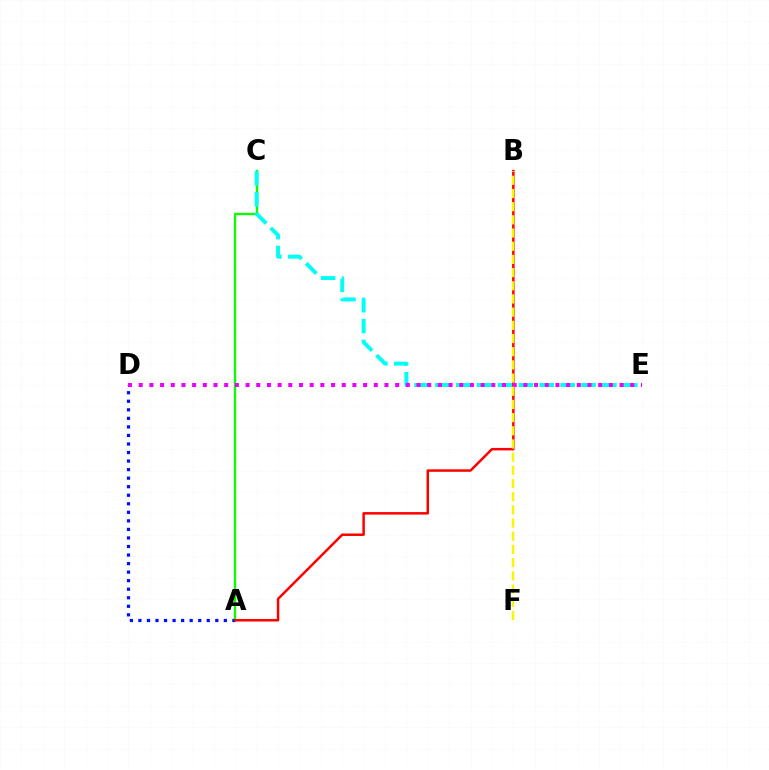{('A', 'C'): [{'color': '#08ff00', 'line_style': 'solid', 'thickness': 1.68}], ('C', 'E'): [{'color': '#00fff6', 'line_style': 'dashed', 'thickness': 2.83}], ('A', 'D'): [{'color': '#0010ff', 'line_style': 'dotted', 'thickness': 2.32}], ('A', 'B'): [{'color': '#ff0000', 'line_style': 'solid', 'thickness': 1.79}], ('D', 'E'): [{'color': '#ee00ff', 'line_style': 'dotted', 'thickness': 2.9}], ('B', 'F'): [{'color': '#fcf500', 'line_style': 'dashed', 'thickness': 1.79}]}